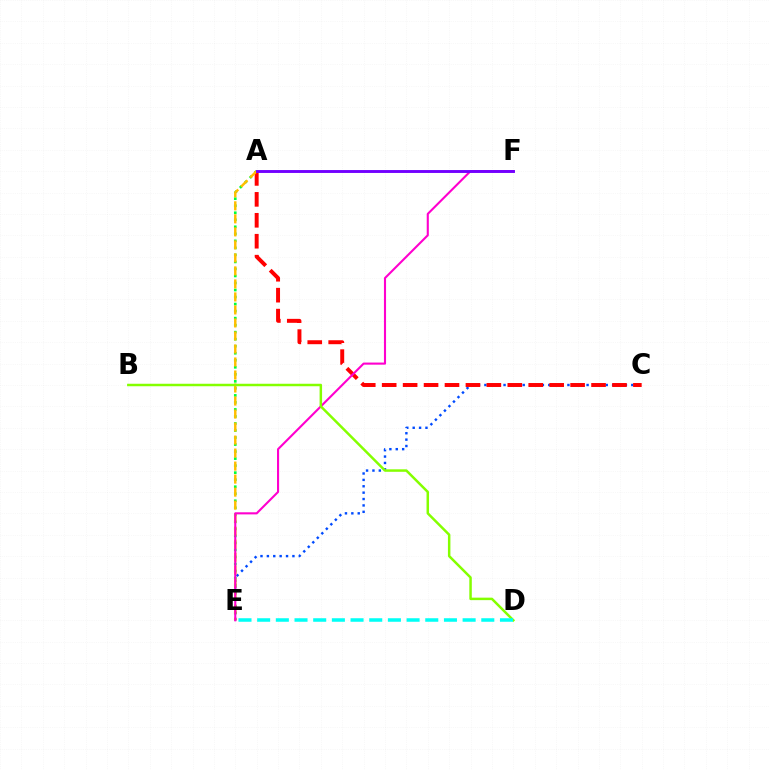{('C', 'E'): [{'color': '#004bff', 'line_style': 'dotted', 'thickness': 1.74}], ('A', 'E'): [{'color': '#00ff39', 'line_style': 'dotted', 'thickness': 1.91}, {'color': '#ffbd00', 'line_style': 'dashed', 'thickness': 1.77}], ('A', 'C'): [{'color': '#ff0000', 'line_style': 'dashed', 'thickness': 2.84}], ('E', 'F'): [{'color': '#ff00cf', 'line_style': 'solid', 'thickness': 1.52}], ('B', 'D'): [{'color': '#84ff00', 'line_style': 'solid', 'thickness': 1.79}], ('A', 'F'): [{'color': '#7200ff', 'line_style': 'solid', 'thickness': 2.09}], ('D', 'E'): [{'color': '#00fff6', 'line_style': 'dashed', 'thickness': 2.54}]}